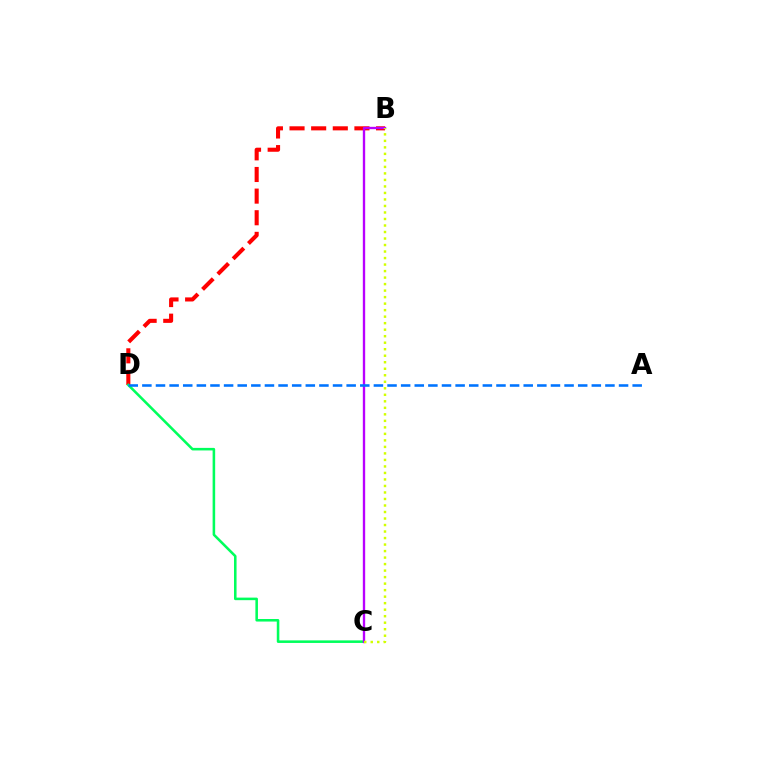{('B', 'D'): [{'color': '#ff0000', 'line_style': 'dashed', 'thickness': 2.94}], ('C', 'D'): [{'color': '#00ff5c', 'line_style': 'solid', 'thickness': 1.84}], ('B', 'C'): [{'color': '#b900ff', 'line_style': 'solid', 'thickness': 1.69}, {'color': '#d1ff00', 'line_style': 'dotted', 'thickness': 1.77}], ('A', 'D'): [{'color': '#0074ff', 'line_style': 'dashed', 'thickness': 1.85}]}